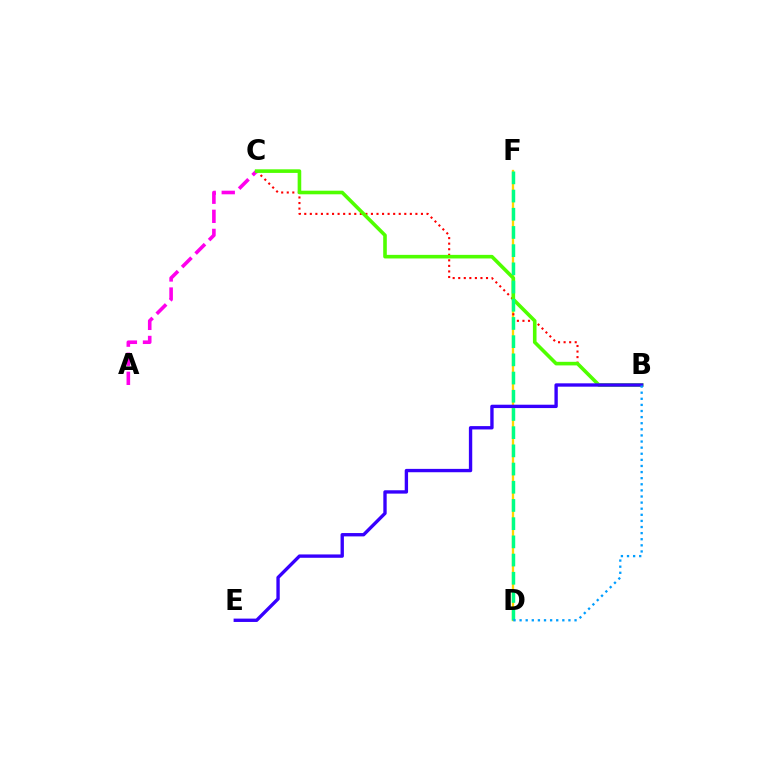{('D', 'F'): [{'color': '#ffd500', 'line_style': 'solid', 'thickness': 1.67}, {'color': '#00ff86', 'line_style': 'dashed', 'thickness': 2.47}], ('B', 'C'): [{'color': '#ff0000', 'line_style': 'dotted', 'thickness': 1.51}, {'color': '#4fff00', 'line_style': 'solid', 'thickness': 2.59}], ('A', 'C'): [{'color': '#ff00ed', 'line_style': 'dashed', 'thickness': 2.59}], ('B', 'E'): [{'color': '#3700ff', 'line_style': 'solid', 'thickness': 2.42}], ('B', 'D'): [{'color': '#009eff', 'line_style': 'dotted', 'thickness': 1.66}]}